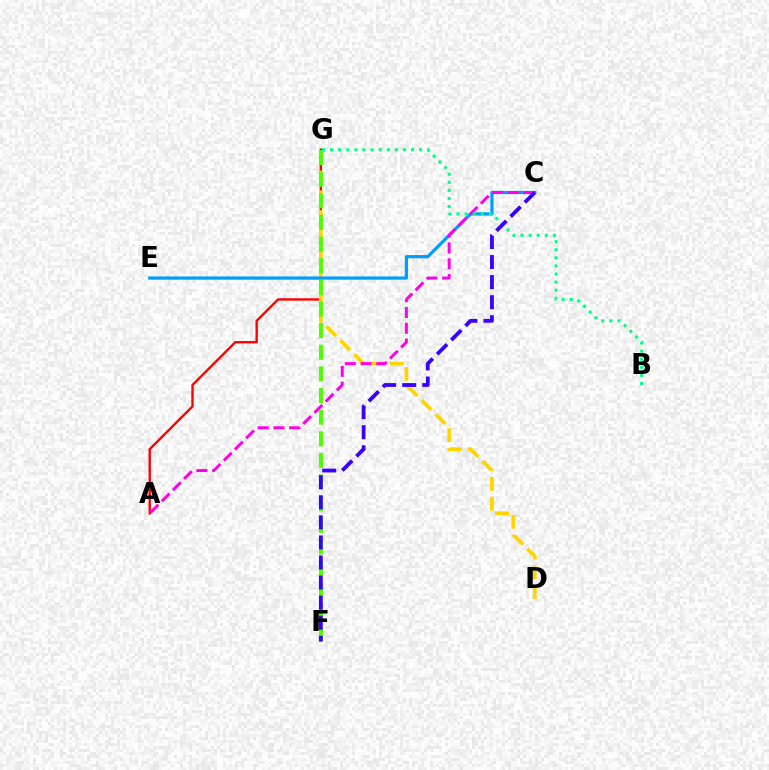{('A', 'G'): [{'color': '#ff0000', 'line_style': 'solid', 'thickness': 1.7}], ('D', 'G'): [{'color': '#ffd500', 'line_style': 'dashed', 'thickness': 2.68}], ('C', 'E'): [{'color': '#009eff', 'line_style': 'solid', 'thickness': 2.32}], ('F', 'G'): [{'color': '#4fff00', 'line_style': 'dashed', 'thickness': 2.94}], ('A', 'C'): [{'color': '#ff00ed', 'line_style': 'dashed', 'thickness': 2.14}], ('B', 'G'): [{'color': '#00ff86', 'line_style': 'dotted', 'thickness': 2.2}], ('C', 'F'): [{'color': '#3700ff', 'line_style': 'dashed', 'thickness': 2.73}]}